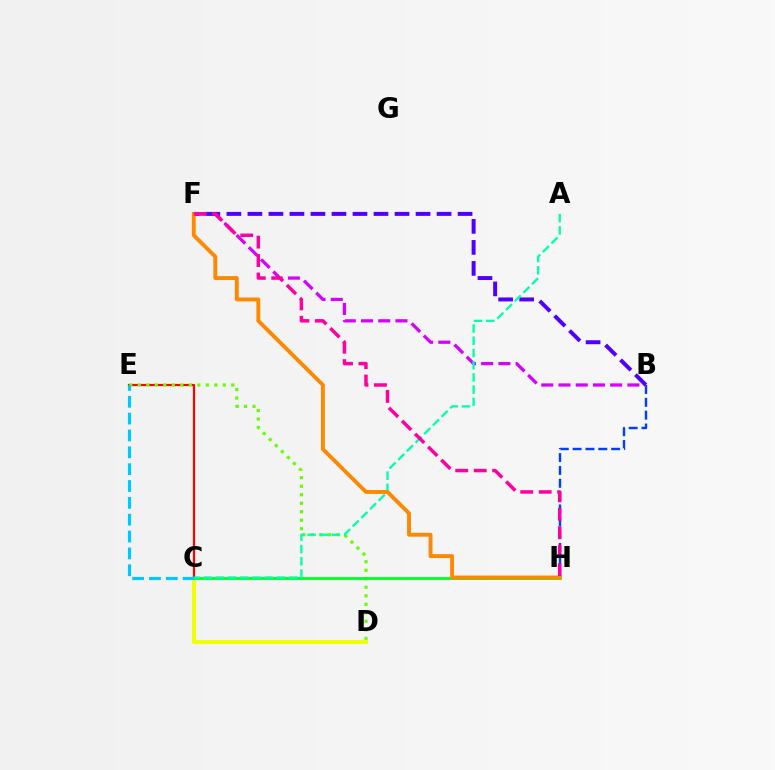{('C', 'D'): [{'color': '#eeff00', 'line_style': 'solid', 'thickness': 2.75}], ('B', 'H'): [{'color': '#003fff', 'line_style': 'dashed', 'thickness': 1.74}], ('C', 'E'): [{'color': '#ff0000', 'line_style': 'solid', 'thickness': 1.58}, {'color': '#00c7ff', 'line_style': 'dashed', 'thickness': 2.29}], ('B', 'F'): [{'color': '#d600ff', 'line_style': 'dashed', 'thickness': 2.34}, {'color': '#4f00ff', 'line_style': 'dashed', 'thickness': 2.86}], ('D', 'E'): [{'color': '#66ff00', 'line_style': 'dotted', 'thickness': 2.31}], ('C', 'H'): [{'color': '#00ff27', 'line_style': 'solid', 'thickness': 2.01}], ('A', 'C'): [{'color': '#00ffaf', 'line_style': 'dashed', 'thickness': 1.66}], ('F', 'H'): [{'color': '#ff8800', 'line_style': 'solid', 'thickness': 2.8}, {'color': '#ff00a0', 'line_style': 'dashed', 'thickness': 2.51}]}